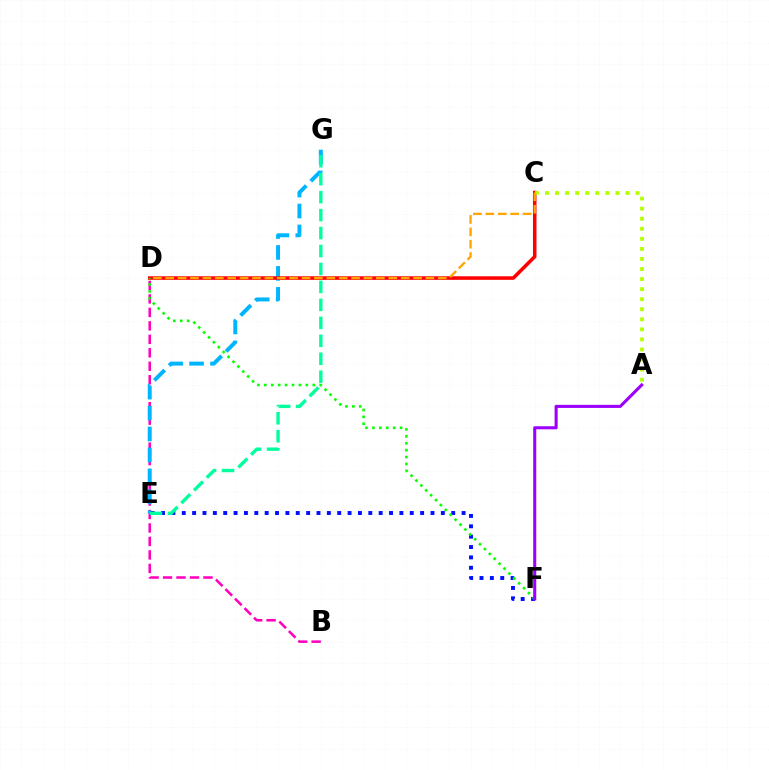{('B', 'D'): [{'color': '#ff00bd', 'line_style': 'dashed', 'thickness': 1.83}], ('E', 'G'): [{'color': '#00b5ff', 'line_style': 'dashed', 'thickness': 2.85}, {'color': '#00ff9d', 'line_style': 'dashed', 'thickness': 2.44}], ('C', 'D'): [{'color': '#ff0000', 'line_style': 'solid', 'thickness': 2.56}, {'color': '#ffa500', 'line_style': 'dashed', 'thickness': 1.68}], ('E', 'F'): [{'color': '#0010ff', 'line_style': 'dotted', 'thickness': 2.82}], ('D', 'F'): [{'color': '#08ff00', 'line_style': 'dotted', 'thickness': 1.88}], ('A', 'F'): [{'color': '#9b00ff', 'line_style': 'solid', 'thickness': 2.21}], ('A', 'C'): [{'color': '#b3ff00', 'line_style': 'dotted', 'thickness': 2.73}]}